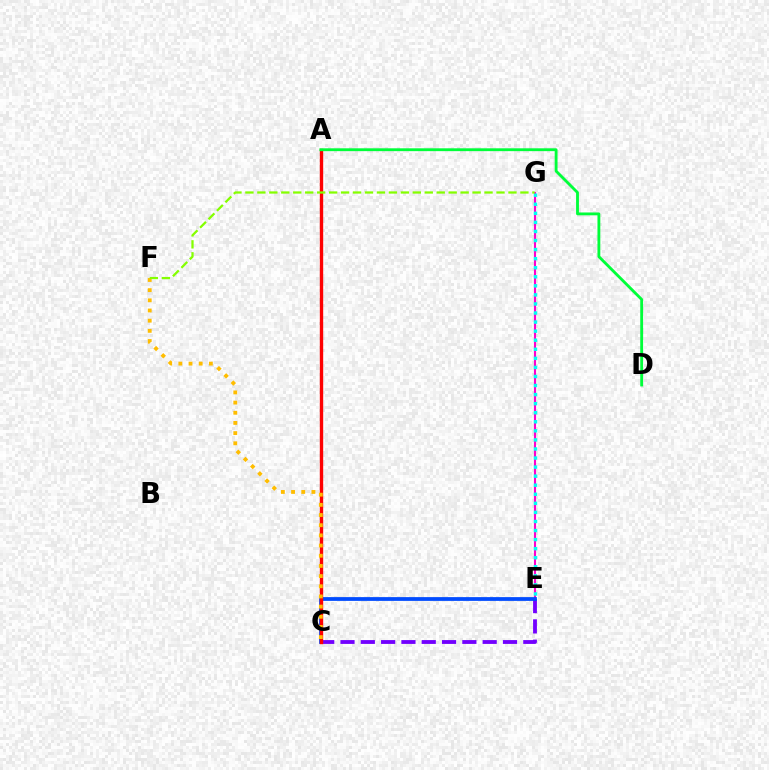{('C', 'E'): [{'color': '#7200ff', 'line_style': 'dashed', 'thickness': 2.76}, {'color': '#004bff', 'line_style': 'solid', 'thickness': 2.71}], ('E', 'G'): [{'color': '#ff00cf', 'line_style': 'solid', 'thickness': 1.51}, {'color': '#00fff6', 'line_style': 'dotted', 'thickness': 2.46}], ('A', 'C'): [{'color': '#ff0000', 'line_style': 'solid', 'thickness': 2.42}], ('C', 'F'): [{'color': '#ffbd00', 'line_style': 'dotted', 'thickness': 2.76}], ('A', 'D'): [{'color': '#00ff39', 'line_style': 'solid', 'thickness': 2.05}], ('F', 'G'): [{'color': '#84ff00', 'line_style': 'dashed', 'thickness': 1.62}]}